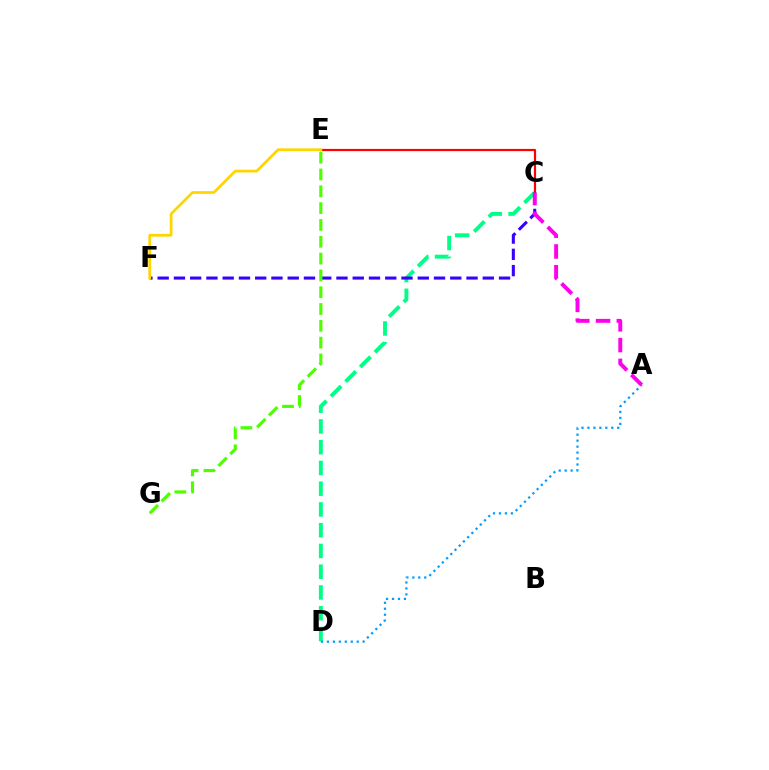{('C', 'D'): [{'color': '#00ff86', 'line_style': 'dashed', 'thickness': 2.82}], ('A', 'D'): [{'color': '#009eff', 'line_style': 'dotted', 'thickness': 1.62}], ('C', 'E'): [{'color': '#ff0000', 'line_style': 'solid', 'thickness': 1.58}], ('C', 'F'): [{'color': '#3700ff', 'line_style': 'dashed', 'thickness': 2.21}], ('E', 'F'): [{'color': '#ffd500', 'line_style': 'solid', 'thickness': 1.98}], ('E', 'G'): [{'color': '#4fff00', 'line_style': 'dashed', 'thickness': 2.28}], ('A', 'C'): [{'color': '#ff00ed', 'line_style': 'dashed', 'thickness': 2.82}]}